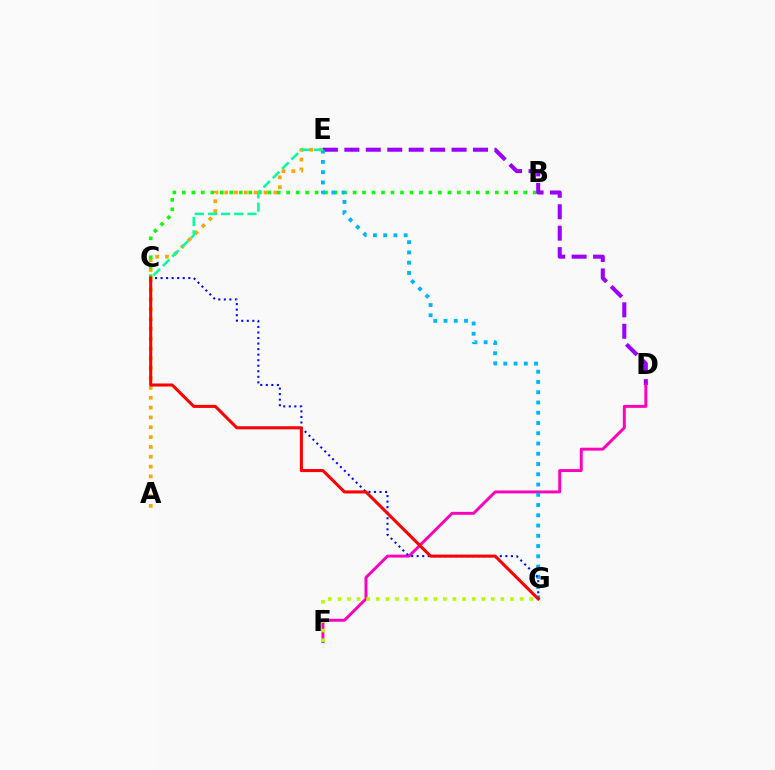{('A', 'E'): [{'color': '#ffa500', 'line_style': 'dotted', 'thickness': 2.67}], ('B', 'C'): [{'color': '#08ff00', 'line_style': 'dotted', 'thickness': 2.58}], ('D', 'E'): [{'color': '#9b00ff', 'line_style': 'dashed', 'thickness': 2.91}], ('D', 'F'): [{'color': '#ff00bd', 'line_style': 'solid', 'thickness': 2.11}], ('E', 'G'): [{'color': '#00b5ff', 'line_style': 'dotted', 'thickness': 2.79}], ('C', 'G'): [{'color': '#0010ff', 'line_style': 'dotted', 'thickness': 1.51}, {'color': '#ff0000', 'line_style': 'solid', 'thickness': 2.2}], ('C', 'E'): [{'color': '#00ff9d', 'line_style': 'dashed', 'thickness': 1.79}], ('F', 'G'): [{'color': '#b3ff00', 'line_style': 'dotted', 'thickness': 2.61}]}